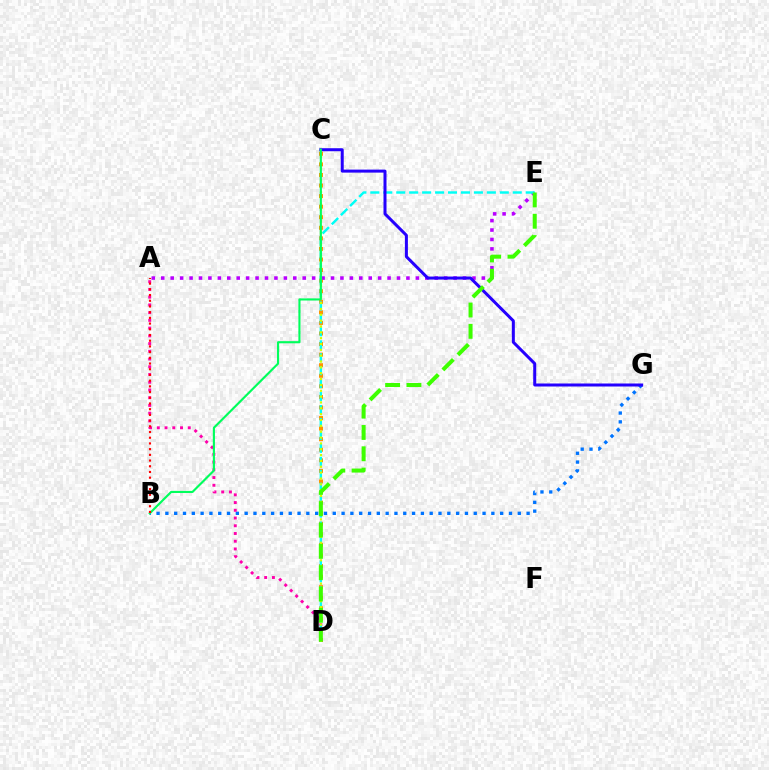{('C', 'D'): [{'color': '#ff9400', 'line_style': 'dotted', 'thickness': 2.87}, {'color': '#d1ff00', 'line_style': 'dotted', 'thickness': 1.59}], ('B', 'G'): [{'color': '#0074ff', 'line_style': 'dotted', 'thickness': 2.39}], ('A', 'D'): [{'color': '#ff00ac', 'line_style': 'dotted', 'thickness': 2.1}], ('A', 'E'): [{'color': '#b900ff', 'line_style': 'dotted', 'thickness': 2.56}], ('D', 'E'): [{'color': '#00fff6', 'line_style': 'dashed', 'thickness': 1.76}, {'color': '#3dff00', 'line_style': 'dashed', 'thickness': 2.9}], ('C', 'G'): [{'color': '#2500ff', 'line_style': 'solid', 'thickness': 2.17}], ('B', 'C'): [{'color': '#00ff5c', 'line_style': 'solid', 'thickness': 1.54}], ('A', 'B'): [{'color': '#ff0000', 'line_style': 'dotted', 'thickness': 1.55}]}